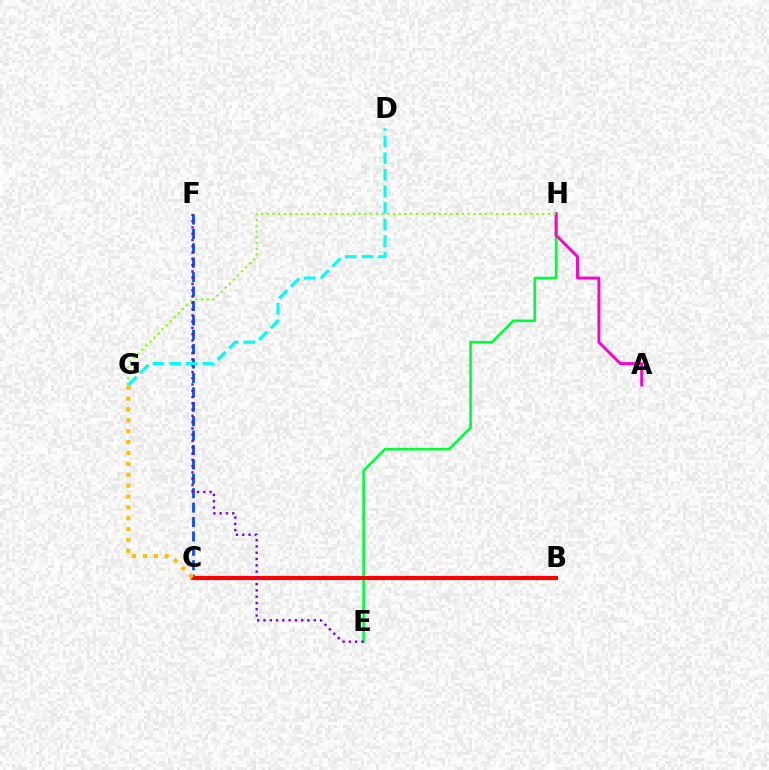{('C', 'F'): [{'color': '#004bff', 'line_style': 'dashed', 'thickness': 1.96}], ('E', 'H'): [{'color': '#00ff39', 'line_style': 'solid', 'thickness': 1.91}], ('A', 'H'): [{'color': '#ff00cf', 'line_style': 'solid', 'thickness': 2.12}], ('B', 'C'): [{'color': '#ff0000', 'line_style': 'solid', 'thickness': 2.96}], ('G', 'H'): [{'color': '#84ff00', 'line_style': 'dotted', 'thickness': 1.56}], ('C', 'G'): [{'color': '#ffbd00', 'line_style': 'dotted', 'thickness': 2.96}], ('E', 'F'): [{'color': '#7200ff', 'line_style': 'dotted', 'thickness': 1.71}], ('D', 'G'): [{'color': '#00fff6', 'line_style': 'dashed', 'thickness': 2.26}]}